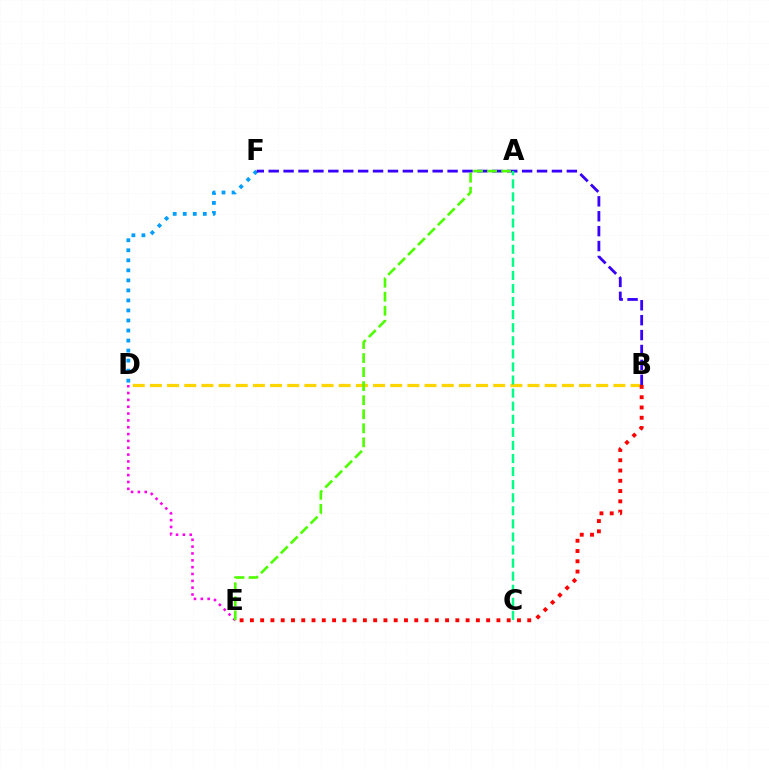{('B', 'D'): [{'color': '#ffd500', 'line_style': 'dashed', 'thickness': 2.33}], ('D', 'F'): [{'color': '#009eff', 'line_style': 'dotted', 'thickness': 2.73}], ('B', 'F'): [{'color': '#3700ff', 'line_style': 'dashed', 'thickness': 2.03}], ('D', 'E'): [{'color': '#ff00ed', 'line_style': 'dotted', 'thickness': 1.86}], ('A', 'C'): [{'color': '#00ff86', 'line_style': 'dashed', 'thickness': 1.78}], ('A', 'E'): [{'color': '#4fff00', 'line_style': 'dashed', 'thickness': 1.91}], ('B', 'E'): [{'color': '#ff0000', 'line_style': 'dotted', 'thickness': 2.79}]}